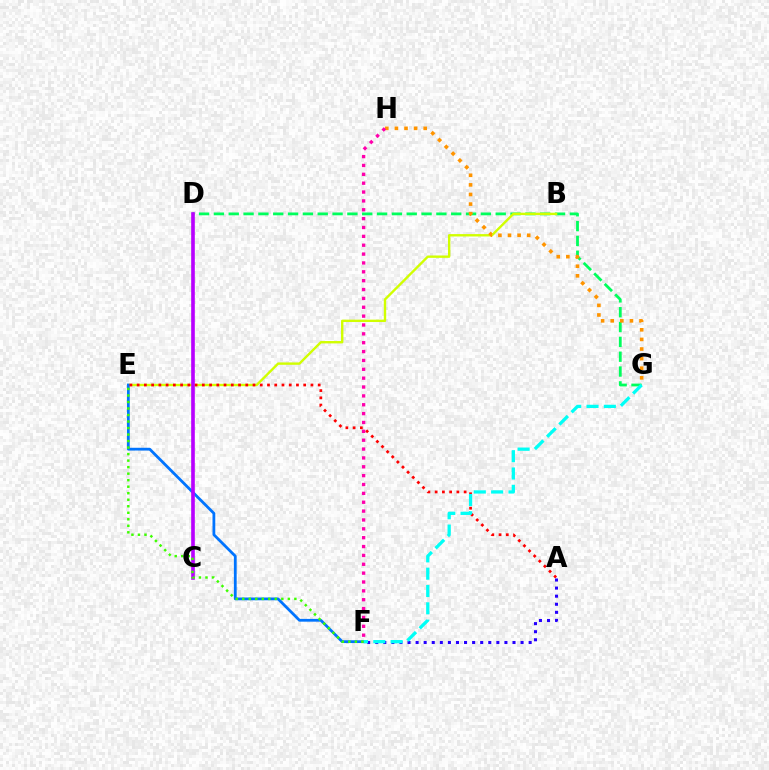{('D', 'G'): [{'color': '#00ff5c', 'line_style': 'dashed', 'thickness': 2.01}], ('B', 'E'): [{'color': '#d1ff00', 'line_style': 'solid', 'thickness': 1.71}], ('E', 'F'): [{'color': '#0074ff', 'line_style': 'solid', 'thickness': 2.0}, {'color': '#3dff00', 'line_style': 'dotted', 'thickness': 1.77}], ('A', 'E'): [{'color': '#ff0000', 'line_style': 'dotted', 'thickness': 1.97}], ('C', 'D'): [{'color': '#b900ff', 'line_style': 'solid', 'thickness': 2.62}], ('A', 'F'): [{'color': '#2500ff', 'line_style': 'dotted', 'thickness': 2.19}], ('G', 'H'): [{'color': '#ff9400', 'line_style': 'dotted', 'thickness': 2.61}], ('F', 'H'): [{'color': '#ff00ac', 'line_style': 'dotted', 'thickness': 2.41}], ('F', 'G'): [{'color': '#00fff6', 'line_style': 'dashed', 'thickness': 2.35}]}